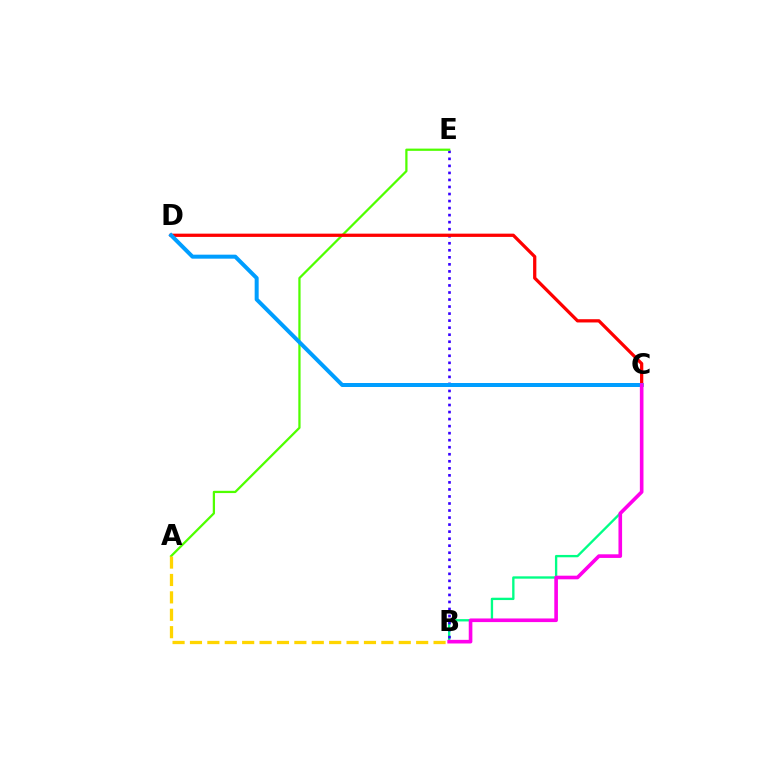{('B', 'C'): [{'color': '#00ff86', 'line_style': 'solid', 'thickness': 1.68}, {'color': '#ff00ed', 'line_style': 'solid', 'thickness': 2.61}], ('B', 'E'): [{'color': '#3700ff', 'line_style': 'dotted', 'thickness': 1.91}], ('A', 'E'): [{'color': '#4fff00', 'line_style': 'solid', 'thickness': 1.62}], ('A', 'B'): [{'color': '#ffd500', 'line_style': 'dashed', 'thickness': 2.36}], ('C', 'D'): [{'color': '#ff0000', 'line_style': 'solid', 'thickness': 2.34}, {'color': '#009eff', 'line_style': 'solid', 'thickness': 2.88}]}